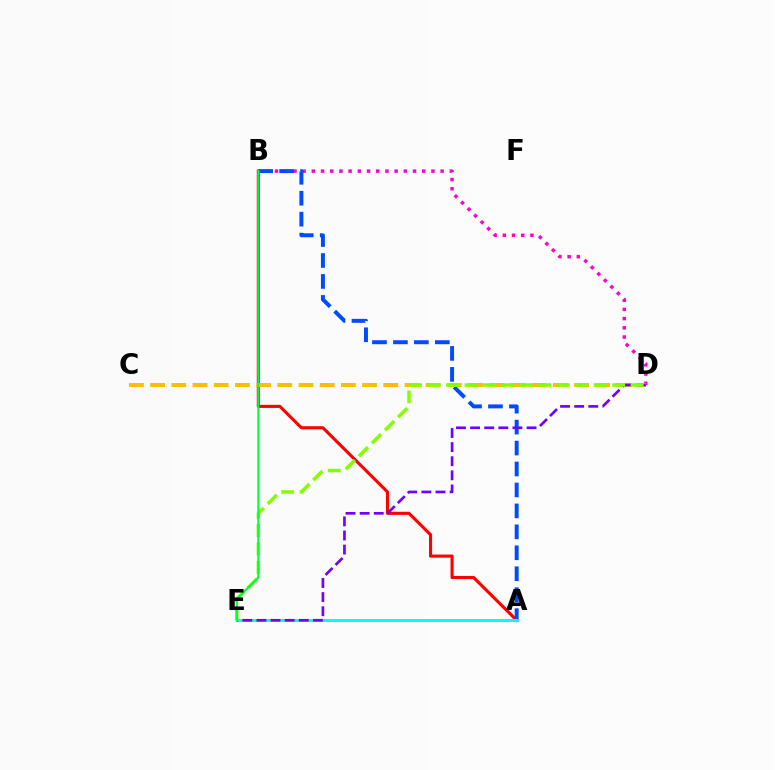{('B', 'D'): [{'color': '#ff00cf', 'line_style': 'dotted', 'thickness': 2.5}], ('A', 'B'): [{'color': '#ff0000', 'line_style': 'solid', 'thickness': 2.24}, {'color': '#004bff', 'line_style': 'dashed', 'thickness': 2.85}], ('A', 'E'): [{'color': '#00fff6', 'line_style': 'solid', 'thickness': 2.18}], ('C', 'D'): [{'color': '#ffbd00', 'line_style': 'dashed', 'thickness': 2.88}], ('D', 'E'): [{'color': '#7200ff', 'line_style': 'dashed', 'thickness': 1.92}, {'color': '#84ff00', 'line_style': 'dashed', 'thickness': 2.51}], ('B', 'E'): [{'color': '#00ff39', 'line_style': 'solid', 'thickness': 1.51}]}